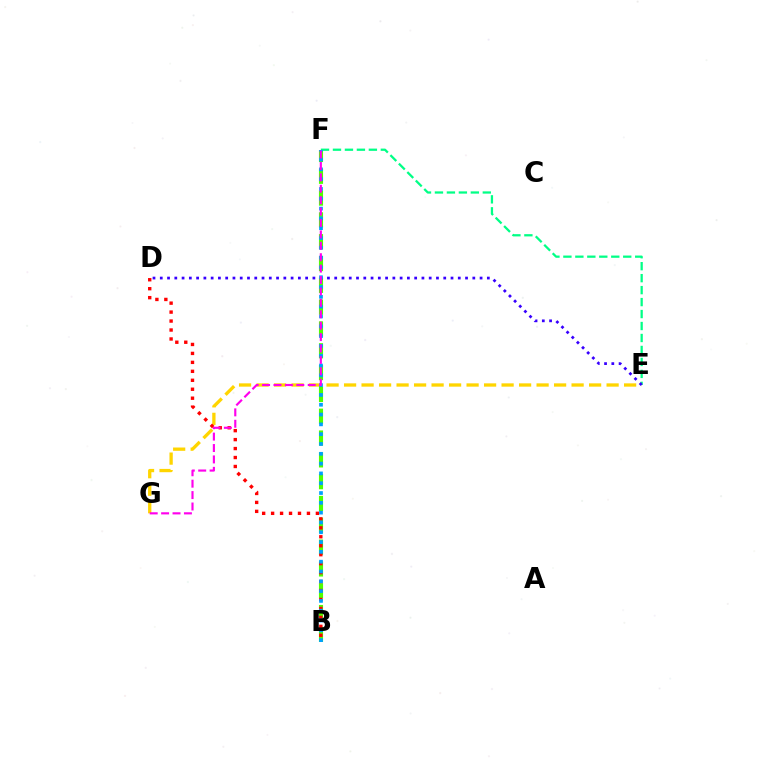{('E', 'G'): [{'color': '#ffd500', 'line_style': 'dashed', 'thickness': 2.38}], ('B', 'F'): [{'color': '#4fff00', 'line_style': 'dashed', 'thickness': 2.96}, {'color': '#009eff', 'line_style': 'dotted', 'thickness': 2.66}], ('B', 'D'): [{'color': '#ff0000', 'line_style': 'dotted', 'thickness': 2.43}], ('E', 'F'): [{'color': '#00ff86', 'line_style': 'dashed', 'thickness': 1.63}], ('D', 'E'): [{'color': '#3700ff', 'line_style': 'dotted', 'thickness': 1.97}], ('F', 'G'): [{'color': '#ff00ed', 'line_style': 'dashed', 'thickness': 1.55}]}